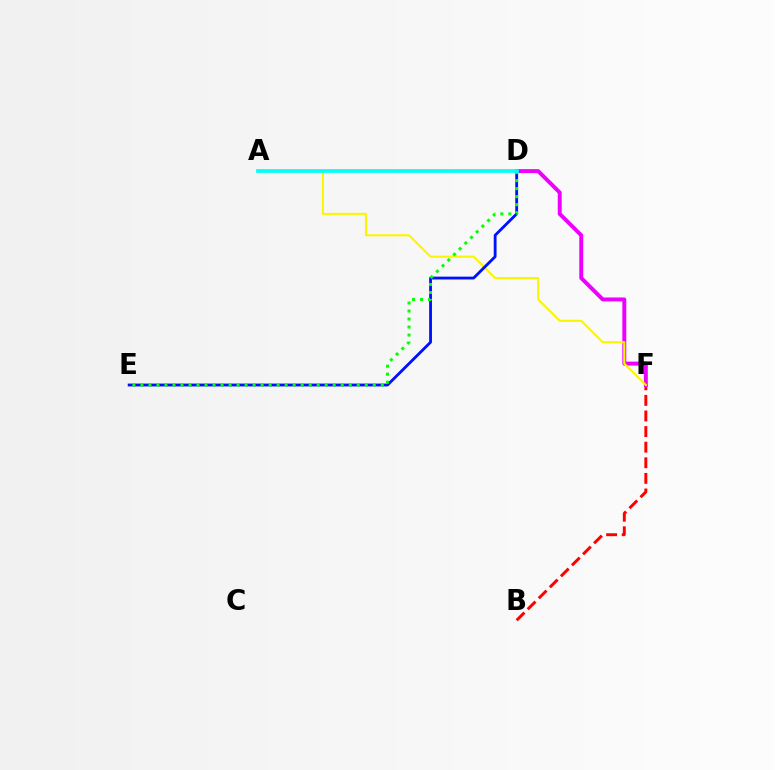{('B', 'F'): [{'color': '#ff0000', 'line_style': 'dashed', 'thickness': 2.12}], ('D', 'F'): [{'color': '#ee00ff', 'line_style': 'solid', 'thickness': 2.84}], ('A', 'F'): [{'color': '#fcf500', 'line_style': 'solid', 'thickness': 1.51}], ('D', 'E'): [{'color': '#0010ff', 'line_style': 'solid', 'thickness': 2.04}, {'color': '#08ff00', 'line_style': 'dotted', 'thickness': 2.18}], ('A', 'D'): [{'color': '#00fff6', 'line_style': 'solid', 'thickness': 2.65}]}